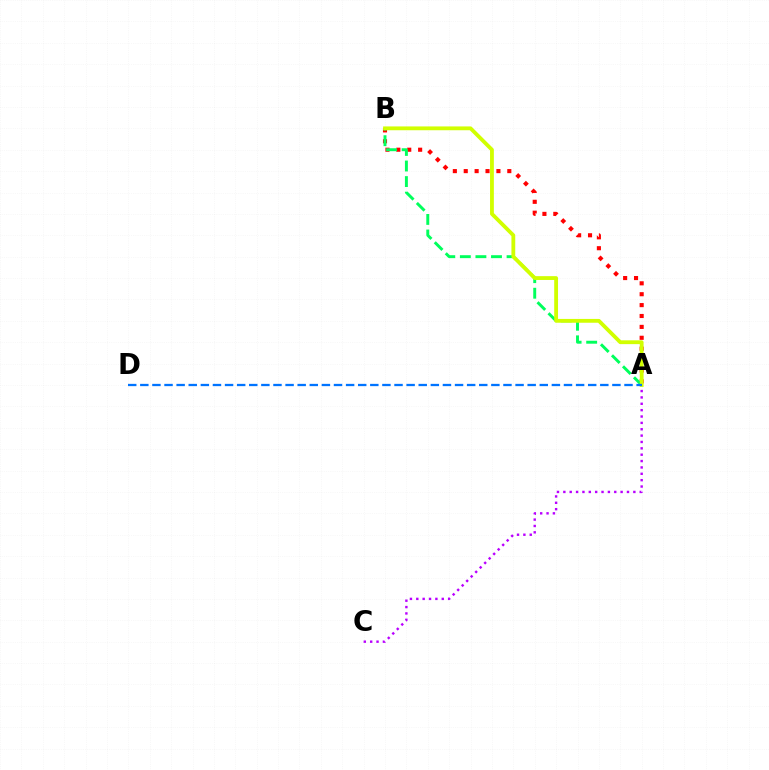{('A', 'C'): [{'color': '#b900ff', 'line_style': 'dotted', 'thickness': 1.73}], ('A', 'B'): [{'color': '#ff0000', 'line_style': 'dotted', 'thickness': 2.96}, {'color': '#00ff5c', 'line_style': 'dashed', 'thickness': 2.12}, {'color': '#d1ff00', 'line_style': 'solid', 'thickness': 2.75}], ('A', 'D'): [{'color': '#0074ff', 'line_style': 'dashed', 'thickness': 1.64}]}